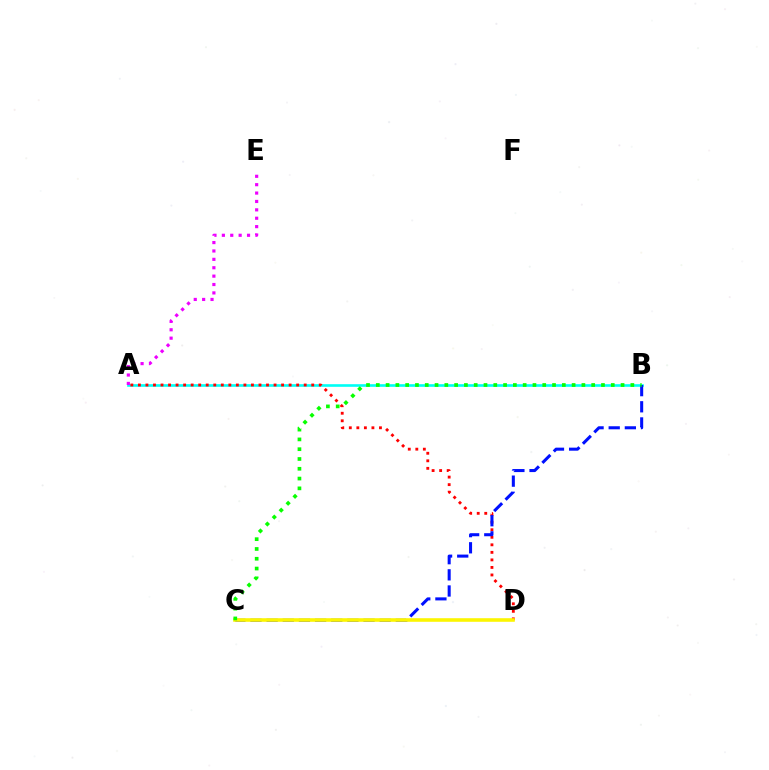{('A', 'B'): [{'color': '#00fff6', 'line_style': 'solid', 'thickness': 1.89}], ('A', 'E'): [{'color': '#ee00ff', 'line_style': 'dotted', 'thickness': 2.28}], ('A', 'D'): [{'color': '#ff0000', 'line_style': 'dotted', 'thickness': 2.05}], ('B', 'C'): [{'color': '#0010ff', 'line_style': 'dashed', 'thickness': 2.19}, {'color': '#08ff00', 'line_style': 'dotted', 'thickness': 2.66}], ('C', 'D'): [{'color': '#fcf500', 'line_style': 'solid', 'thickness': 2.58}]}